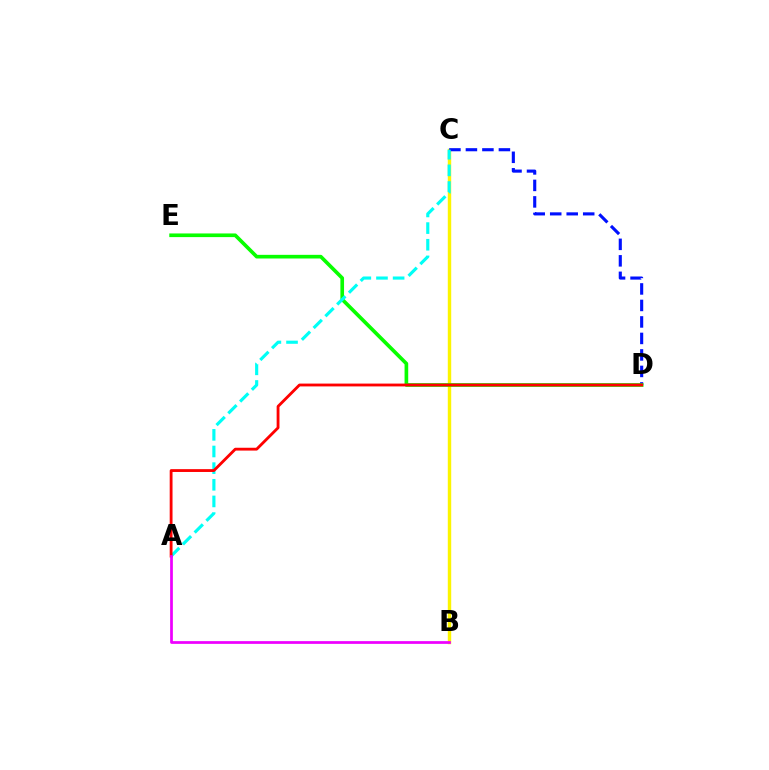{('B', 'C'): [{'color': '#fcf500', 'line_style': 'solid', 'thickness': 2.46}], ('C', 'D'): [{'color': '#0010ff', 'line_style': 'dashed', 'thickness': 2.24}], ('D', 'E'): [{'color': '#08ff00', 'line_style': 'solid', 'thickness': 2.63}], ('A', 'C'): [{'color': '#00fff6', 'line_style': 'dashed', 'thickness': 2.26}], ('A', 'D'): [{'color': '#ff0000', 'line_style': 'solid', 'thickness': 2.04}], ('A', 'B'): [{'color': '#ee00ff', 'line_style': 'solid', 'thickness': 1.97}]}